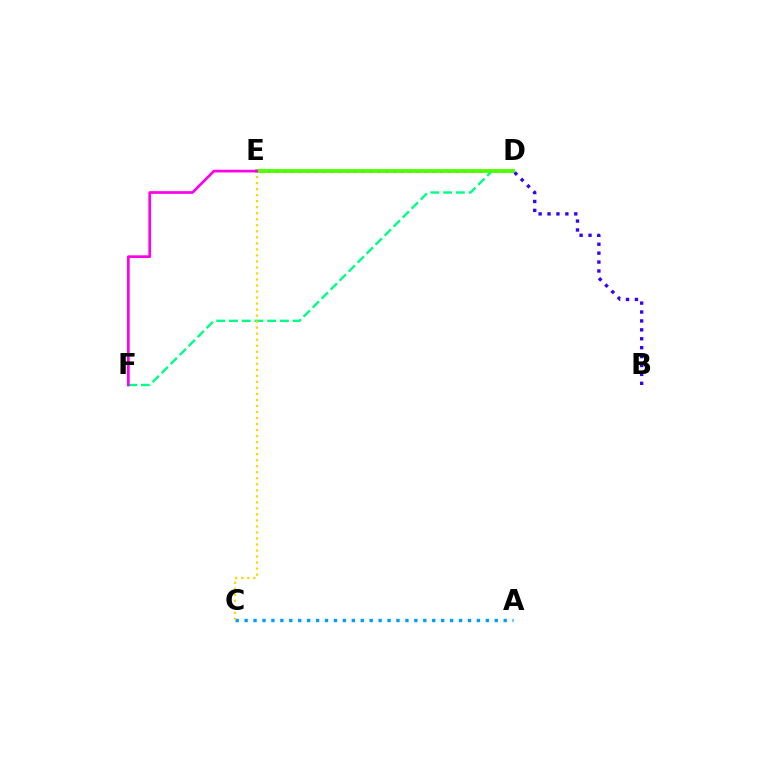{('D', 'E'): [{'color': '#ff0000', 'line_style': 'dotted', 'thickness': 2.13}, {'color': '#4fff00', 'line_style': 'solid', 'thickness': 2.76}], ('D', 'F'): [{'color': '#00ff86', 'line_style': 'dashed', 'thickness': 1.73}], ('A', 'C'): [{'color': '#009eff', 'line_style': 'dotted', 'thickness': 2.43}], ('C', 'E'): [{'color': '#ffd500', 'line_style': 'dotted', 'thickness': 1.64}], ('E', 'F'): [{'color': '#ff00ed', 'line_style': 'solid', 'thickness': 1.95}], ('B', 'D'): [{'color': '#3700ff', 'line_style': 'dotted', 'thickness': 2.42}]}